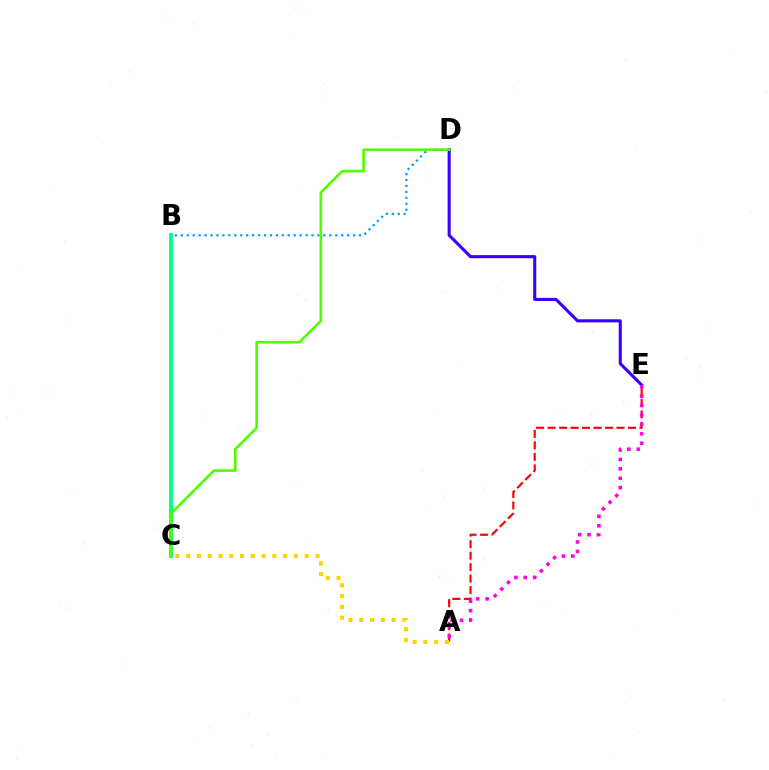{('D', 'E'): [{'color': '#3700ff', 'line_style': 'solid', 'thickness': 2.22}], ('A', 'E'): [{'color': '#ff0000', 'line_style': 'dashed', 'thickness': 1.56}, {'color': '#ff00ed', 'line_style': 'dotted', 'thickness': 2.55}], ('B', 'C'): [{'color': '#00ff86', 'line_style': 'solid', 'thickness': 2.8}], ('B', 'D'): [{'color': '#009eff', 'line_style': 'dotted', 'thickness': 1.61}], ('A', 'C'): [{'color': '#ffd500', 'line_style': 'dotted', 'thickness': 2.93}], ('C', 'D'): [{'color': '#4fff00', 'line_style': 'solid', 'thickness': 1.87}]}